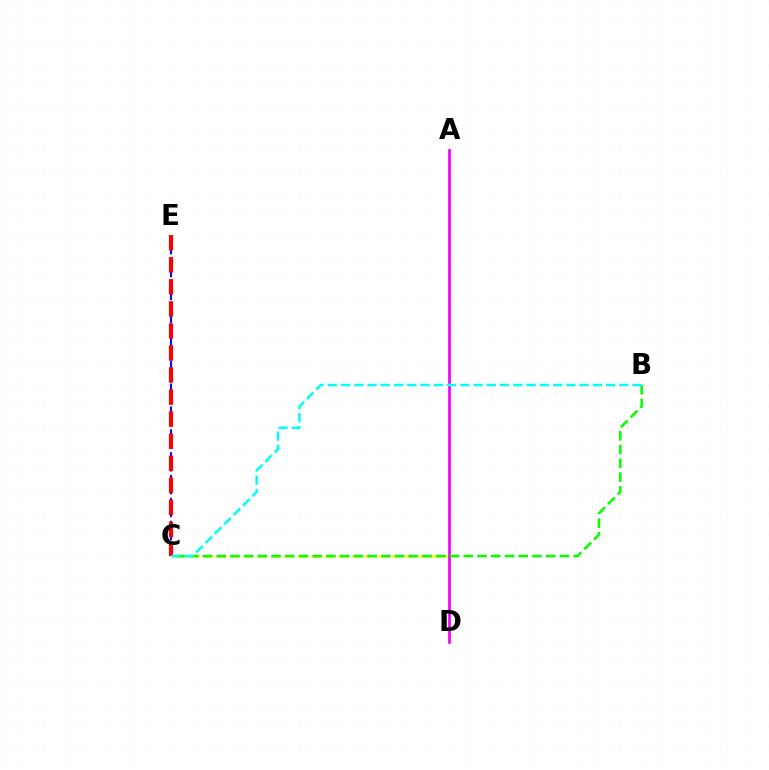{('C', 'D'): [{'color': '#fcf500', 'line_style': 'dashed', 'thickness': 1.82}], ('A', 'D'): [{'color': '#ee00ff', 'line_style': 'solid', 'thickness': 1.92}], ('B', 'C'): [{'color': '#08ff00', 'line_style': 'dashed', 'thickness': 1.87}, {'color': '#00fff6', 'line_style': 'dashed', 'thickness': 1.8}], ('C', 'E'): [{'color': '#0010ff', 'line_style': 'dashed', 'thickness': 1.55}, {'color': '#ff0000', 'line_style': 'dashed', 'thickness': 3.0}]}